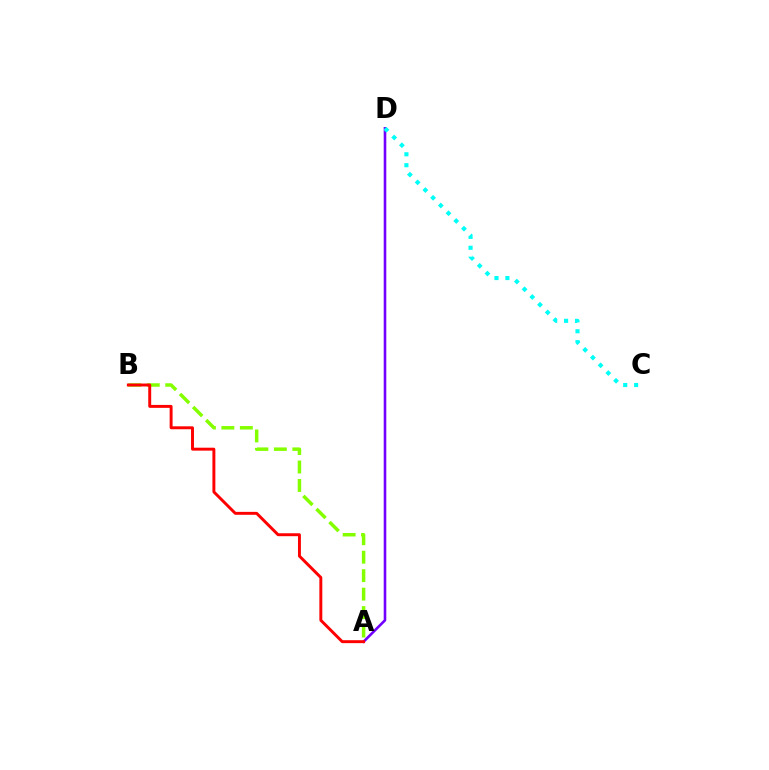{('A', 'D'): [{'color': '#7200ff', 'line_style': 'solid', 'thickness': 1.87}], ('C', 'D'): [{'color': '#00fff6', 'line_style': 'dotted', 'thickness': 2.97}], ('A', 'B'): [{'color': '#84ff00', 'line_style': 'dashed', 'thickness': 2.51}, {'color': '#ff0000', 'line_style': 'solid', 'thickness': 2.11}]}